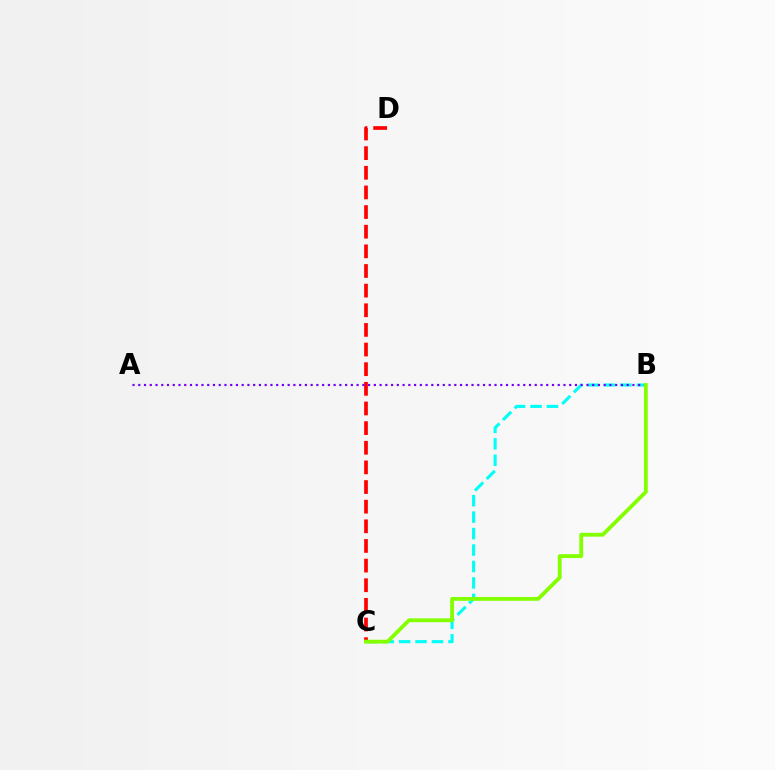{('C', 'D'): [{'color': '#ff0000', 'line_style': 'dashed', 'thickness': 2.67}], ('B', 'C'): [{'color': '#00fff6', 'line_style': 'dashed', 'thickness': 2.23}, {'color': '#84ff00', 'line_style': 'solid', 'thickness': 2.75}], ('A', 'B'): [{'color': '#7200ff', 'line_style': 'dotted', 'thickness': 1.56}]}